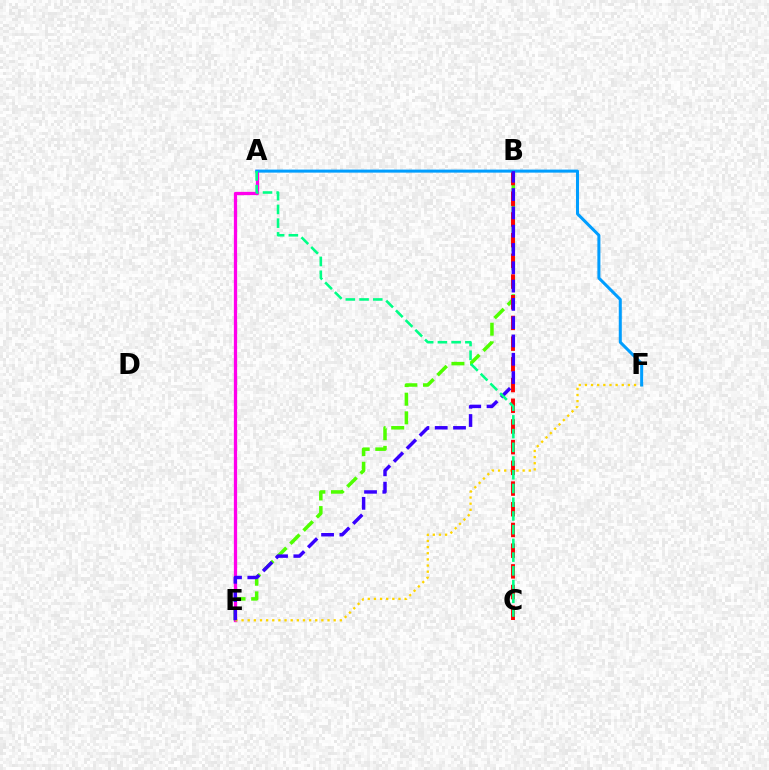{('A', 'E'): [{'color': '#ff00ed', 'line_style': 'solid', 'thickness': 2.36}], ('B', 'E'): [{'color': '#4fff00', 'line_style': 'dashed', 'thickness': 2.53}, {'color': '#3700ff', 'line_style': 'dashed', 'thickness': 2.49}], ('E', 'F'): [{'color': '#ffd500', 'line_style': 'dotted', 'thickness': 1.67}], ('B', 'C'): [{'color': '#ff0000', 'line_style': 'dashed', 'thickness': 2.81}], ('A', 'F'): [{'color': '#009eff', 'line_style': 'solid', 'thickness': 2.18}], ('A', 'C'): [{'color': '#00ff86', 'line_style': 'dashed', 'thickness': 1.86}]}